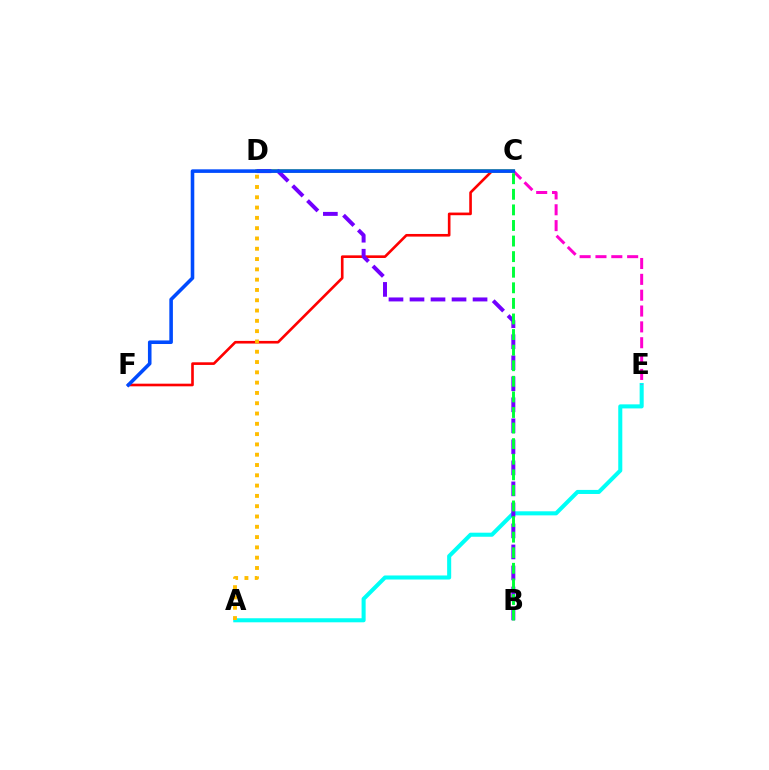{('A', 'E'): [{'color': '#00fff6', 'line_style': 'solid', 'thickness': 2.92}], ('C', 'E'): [{'color': '#ff00cf', 'line_style': 'dashed', 'thickness': 2.15}], ('C', 'F'): [{'color': '#ff0000', 'line_style': 'solid', 'thickness': 1.9}, {'color': '#004bff', 'line_style': 'solid', 'thickness': 2.57}], ('C', 'D'): [{'color': '#84ff00', 'line_style': 'solid', 'thickness': 2.67}], ('B', 'D'): [{'color': '#7200ff', 'line_style': 'dashed', 'thickness': 2.86}], ('A', 'D'): [{'color': '#ffbd00', 'line_style': 'dotted', 'thickness': 2.8}], ('B', 'C'): [{'color': '#00ff39', 'line_style': 'dashed', 'thickness': 2.12}]}